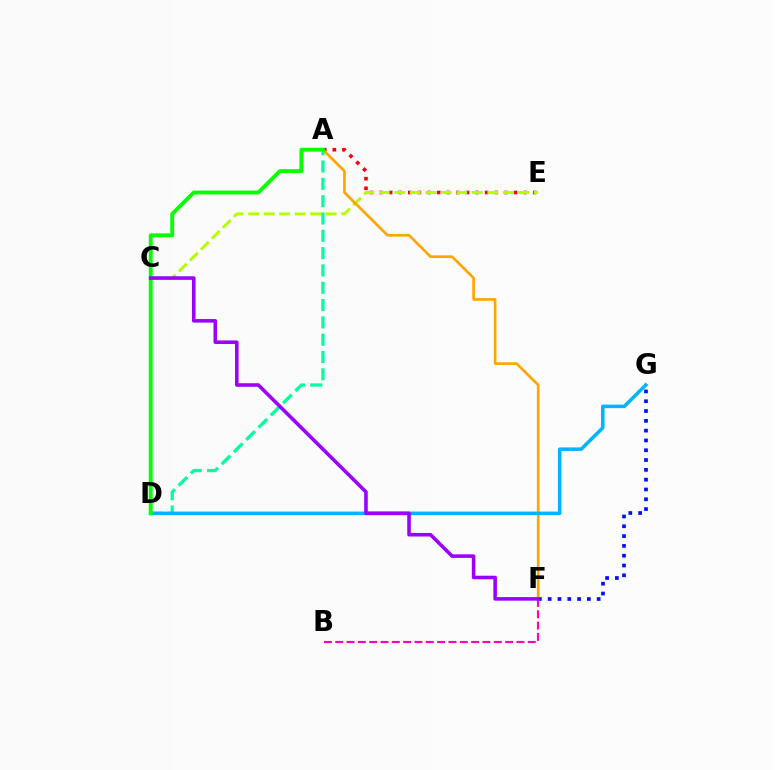{('A', 'E'): [{'color': '#ff0000', 'line_style': 'dotted', 'thickness': 2.61}], ('F', 'G'): [{'color': '#0010ff', 'line_style': 'dotted', 'thickness': 2.66}], ('C', 'E'): [{'color': '#b3ff00', 'line_style': 'dashed', 'thickness': 2.11}], ('B', 'F'): [{'color': '#ff00bd', 'line_style': 'dashed', 'thickness': 1.54}], ('A', 'D'): [{'color': '#00ff9d', 'line_style': 'dashed', 'thickness': 2.35}, {'color': '#08ff00', 'line_style': 'solid', 'thickness': 2.79}], ('A', 'F'): [{'color': '#ffa500', 'line_style': 'solid', 'thickness': 1.92}], ('D', 'G'): [{'color': '#00b5ff', 'line_style': 'solid', 'thickness': 2.55}], ('C', 'F'): [{'color': '#9b00ff', 'line_style': 'solid', 'thickness': 2.57}]}